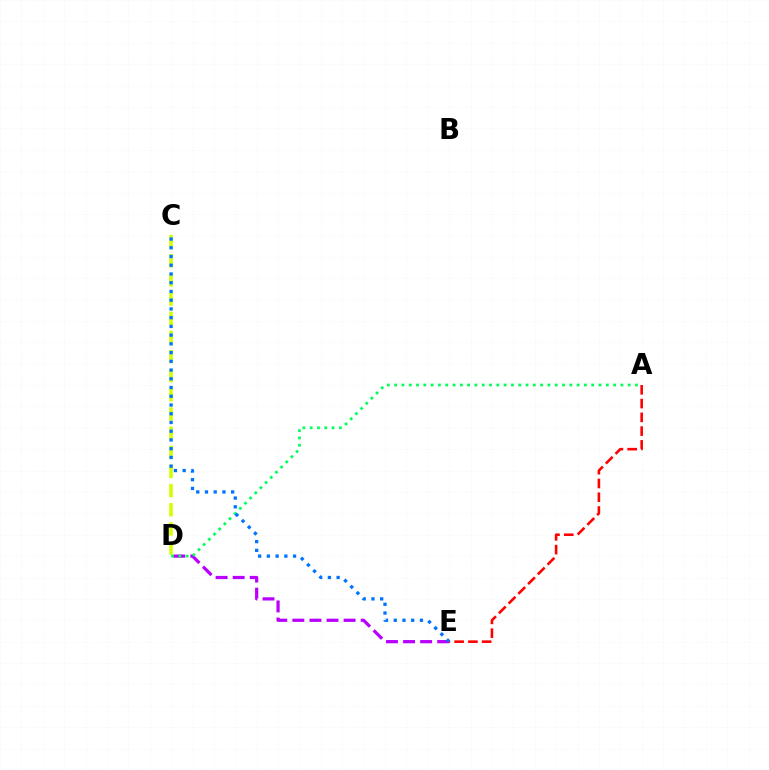{('D', 'E'): [{'color': '#b900ff', 'line_style': 'dashed', 'thickness': 2.32}], ('A', 'E'): [{'color': '#ff0000', 'line_style': 'dashed', 'thickness': 1.87}], ('C', 'D'): [{'color': '#d1ff00', 'line_style': 'dashed', 'thickness': 2.6}], ('A', 'D'): [{'color': '#00ff5c', 'line_style': 'dotted', 'thickness': 1.98}], ('C', 'E'): [{'color': '#0074ff', 'line_style': 'dotted', 'thickness': 2.37}]}